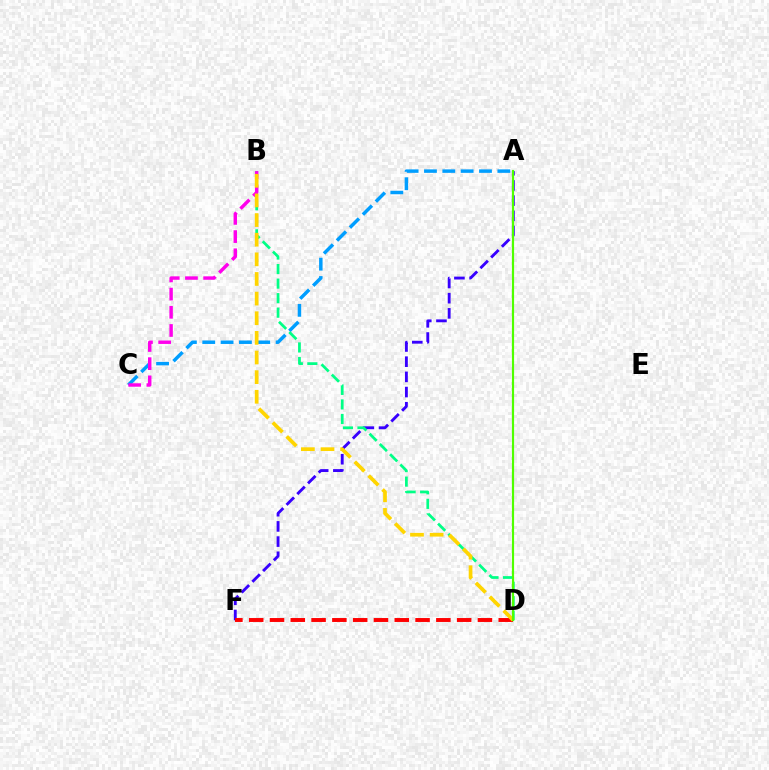{('A', 'C'): [{'color': '#009eff', 'line_style': 'dashed', 'thickness': 2.49}], ('A', 'F'): [{'color': '#3700ff', 'line_style': 'dashed', 'thickness': 2.06}], ('B', 'D'): [{'color': '#00ff86', 'line_style': 'dashed', 'thickness': 1.97}, {'color': '#ffd500', 'line_style': 'dashed', 'thickness': 2.67}], ('D', 'F'): [{'color': '#ff0000', 'line_style': 'dashed', 'thickness': 2.83}], ('B', 'C'): [{'color': '#ff00ed', 'line_style': 'dashed', 'thickness': 2.47}], ('A', 'D'): [{'color': '#4fff00', 'line_style': 'solid', 'thickness': 1.57}]}